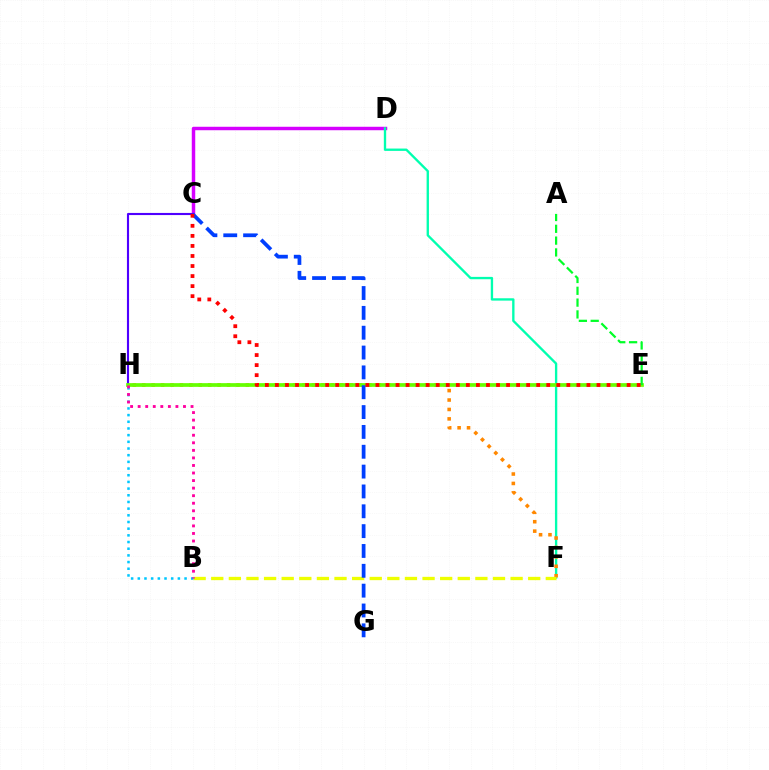{('C', 'D'): [{'color': '#d600ff', 'line_style': 'solid', 'thickness': 2.49}], ('C', 'H'): [{'color': '#4f00ff', 'line_style': 'solid', 'thickness': 1.53}], ('D', 'F'): [{'color': '#00ffaf', 'line_style': 'solid', 'thickness': 1.69}], ('F', 'H'): [{'color': '#ff8800', 'line_style': 'dotted', 'thickness': 2.56}], ('E', 'H'): [{'color': '#66ff00', 'line_style': 'solid', 'thickness': 2.68}], ('A', 'E'): [{'color': '#00ff27', 'line_style': 'dashed', 'thickness': 1.6}], ('B', 'F'): [{'color': '#eeff00', 'line_style': 'dashed', 'thickness': 2.39}], ('B', 'H'): [{'color': '#00c7ff', 'line_style': 'dotted', 'thickness': 1.82}, {'color': '#ff00a0', 'line_style': 'dotted', 'thickness': 2.05}], ('C', 'G'): [{'color': '#003fff', 'line_style': 'dashed', 'thickness': 2.7}], ('C', 'E'): [{'color': '#ff0000', 'line_style': 'dotted', 'thickness': 2.73}]}